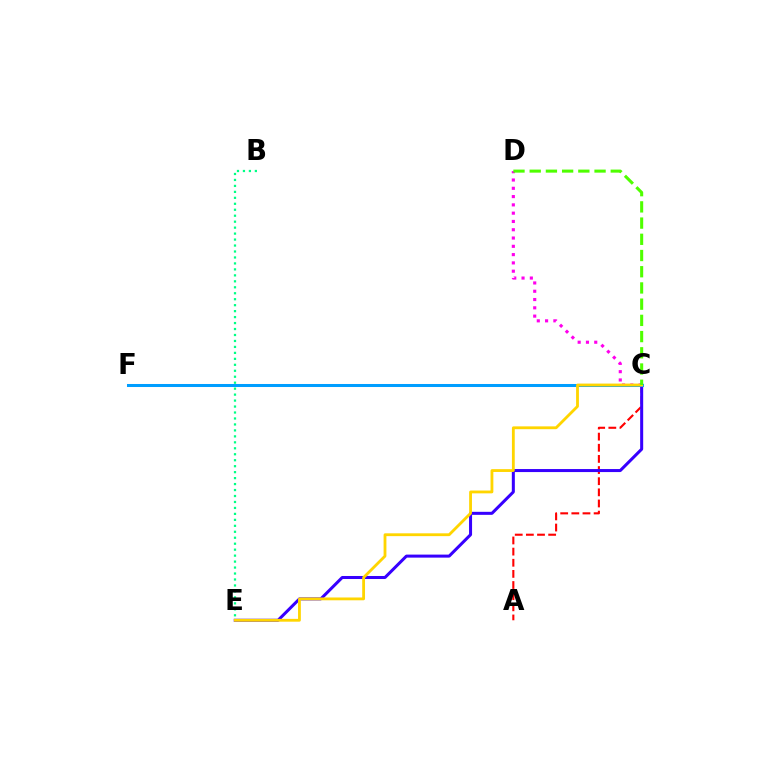{('A', 'C'): [{'color': '#ff0000', 'line_style': 'dashed', 'thickness': 1.51}], ('C', 'D'): [{'color': '#ff00ed', 'line_style': 'dotted', 'thickness': 2.25}, {'color': '#4fff00', 'line_style': 'dashed', 'thickness': 2.2}], ('C', 'E'): [{'color': '#3700ff', 'line_style': 'solid', 'thickness': 2.18}, {'color': '#ffd500', 'line_style': 'solid', 'thickness': 2.03}], ('B', 'E'): [{'color': '#00ff86', 'line_style': 'dotted', 'thickness': 1.62}], ('C', 'F'): [{'color': '#009eff', 'line_style': 'solid', 'thickness': 2.18}]}